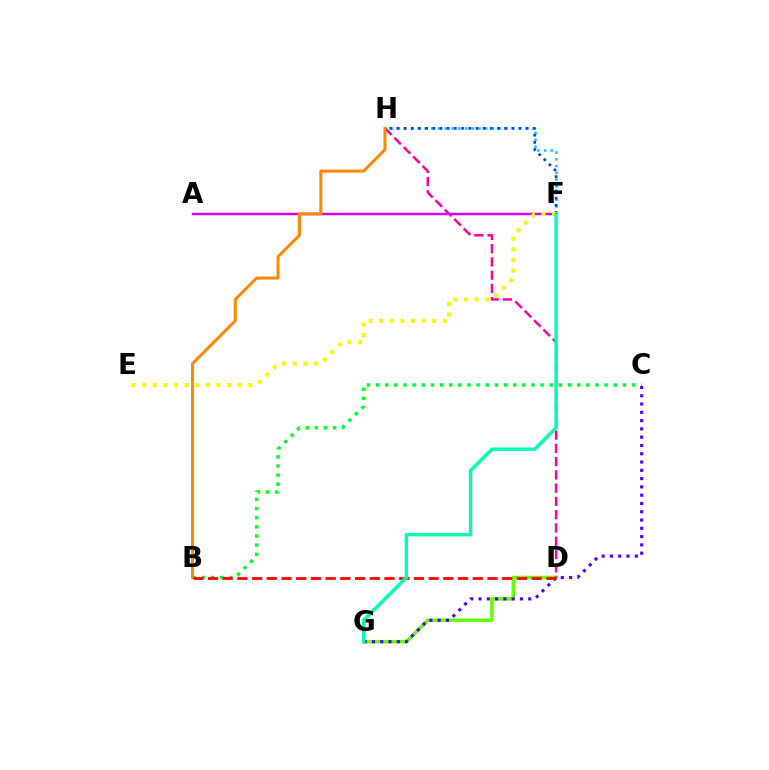{('D', 'G'): [{'color': '#66ff00', 'line_style': 'solid', 'thickness': 2.56}], ('F', 'H'): [{'color': '#00c7ff', 'line_style': 'dotted', 'thickness': 1.83}, {'color': '#003fff', 'line_style': 'dotted', 'thickness': 1.95}], ('D', 'H'): [{'color': '#ff00a0', 'line_style': 'dashed', 'thickness': 1.8}], ('B', 'C'): [{'color': '#00ff27', 'line_style': 'dotted', 'thickness': 2.48}], ('C', 'G'): [{'color': '#4f00ff', 'line_style': 'dotted', 'thickness': 2.25}], ('A', 'F'): [{'color': '#d600ff', 'line_style': 'solid', 'thickness': 1.78}], ('B', 'H'): [{'color': '#ff8800', 'line_style': 'solid', 'thickness': 2.17}], ('B', 'D'): [{'color': '#ff0000', 'line_style': 'dashed', 'thickness': 2.0}], ('E', 'F'): [{'color': '#eeff00', 'line_style': 'dotted', 'thickness': 2.88}], ('F', 'G'): [{'color': '#00ffaf', 'line_style': 'solid', 'thickness': 2.44}]}